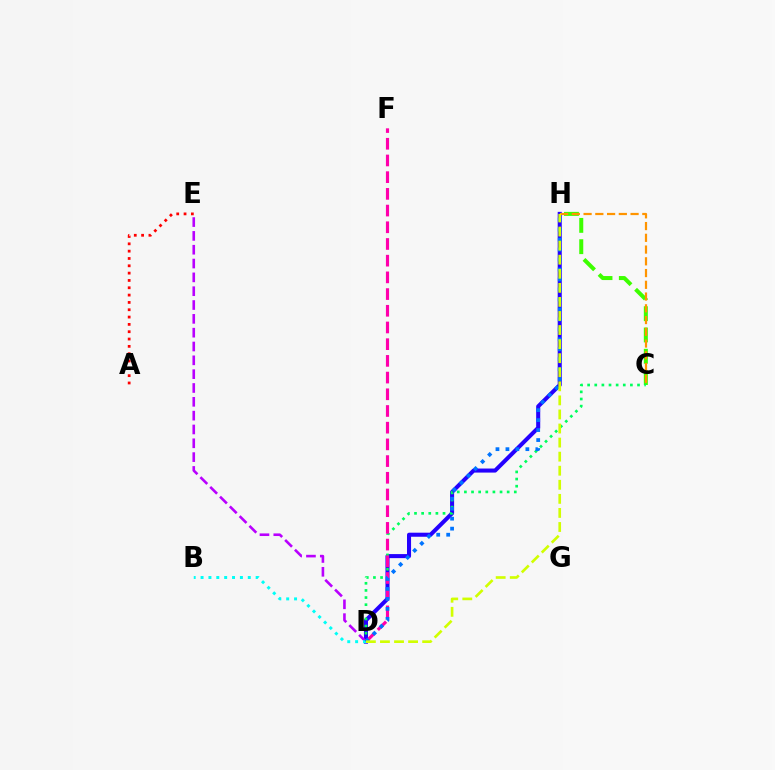{('C', 'H'): [{'color': '#3dff00', 'line_style': 'dashed', 'thickness': 2.89}, {'color': '#ff9400', 'line_style': 'dashed', 'thickness': 1.6}], ('D', 'H'): [{'color': '#2500ff', 'line_style': 'solid', 'thickness': 2.92}, {'color': '#0074ff', 'line_style': 'dotted', 'thickness': 2.71}, {'color': '#d1ff00', 'line_style': 'dashed', 'thickness': 1.91}], ('C', 'D'): [{'color': '#00ff5c', 'line_style': 'dotted', 'thickness': 1.94}], ('D', 'E'): [{'color': '#b900ff', 'line_style': 'dashed', 'thickness': 1.88}], ('B', 'D'): [{'color': '#00fff6', 'line_style': 'dotted', 'thickness': 2.14}], ('D', 'F'): [{'color': '#ff00ac', 'line_style': 'dashed', 'thickness': 2.27}], ('A', 'E'): [{'color': '#ff0000', 'line_style': 'dotted', 'thickness': 1.99}]}